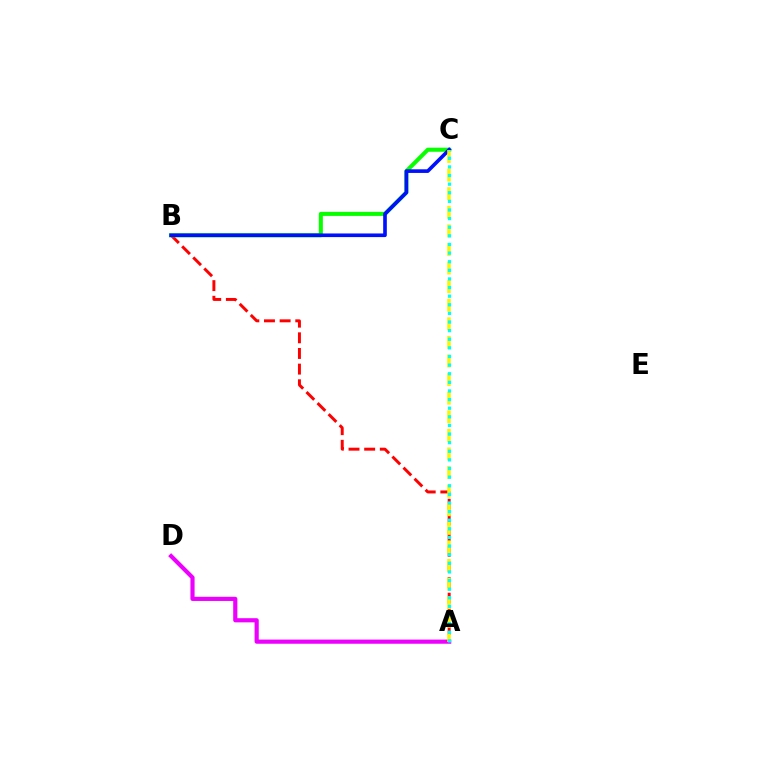{('A', 'D'): [{'color': '#ee00ff', 'line_style': 'solid', 'thickness': 3.0}], ('A', 'B'): [{'color': '#ff0000', 'line_style': 'dashed', 'thickness': 2.13}], ('B', 'C'): [{'color': '#08ff00', 'line_style': 'solid', 'thickness': 2.92}, {'color': '#0010ff', 'line_style': 'solid', 'thickness': 2.61}], ('A', 'C'): [{'color': '#fcf500', 'line_style': 'dashed', 'thickness': 2.53}, {'color': '#00fff6', 'line_style': 'dotted', 'thickness': 2.34}]}